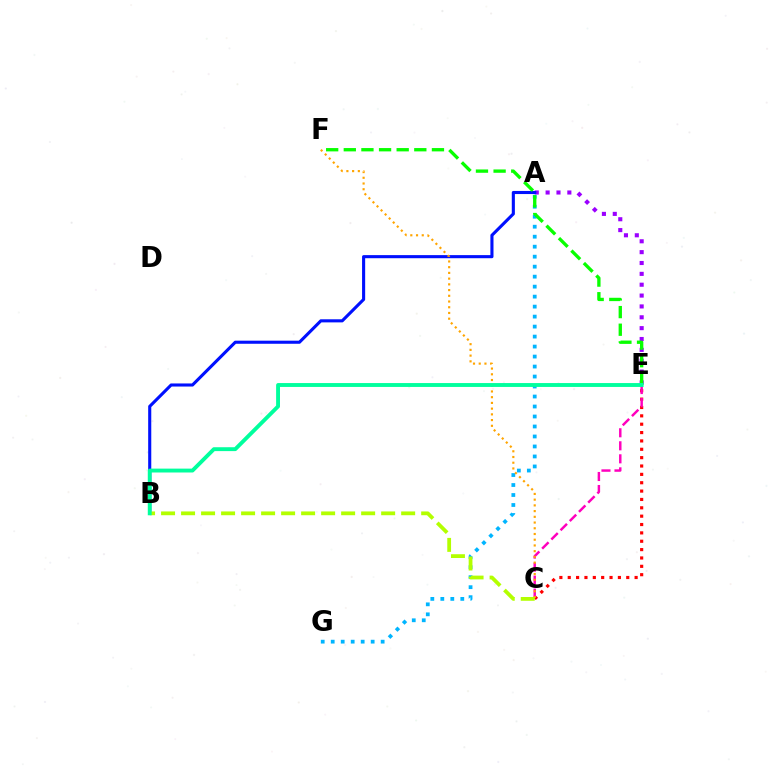{('C', 'E'): [{'color': '#ff0000', 'line_style': 'dotted', 'thickness': 2.27}, {'color': '#ff00bd', 'line_style': 'dashed', 'thickness': 1.77}], ('A', 'E'): [{'color': '#9b00ff', 'line_style': 'dotted', 'thickness': 2.95}], ('A', 'G'): [{'color': '#00b5ff', 'line_style': 'dotted', 'thickness': 2.71}], ('A', 'B'): [{'color': '#0010ff', 'line_style': 'solid', 'thickness': 2.23}], ('C', 'F'): [{'color': '#ffa500', 'line_style': 'dotted', 'thickness': 1.56}], ('E', 'F'): [{'color': '#08ff00', 'line_style': 'dashed', 'thickness': 2.39}], ('B', 'C'): [{'color': '#b3ff00', 'line_style': 'dashed', 'thickness': 2.72}], ('B', 'E'): [{'color': '#00ff9d', 'line_style': 'solid', 'thickness': 2.79}]}